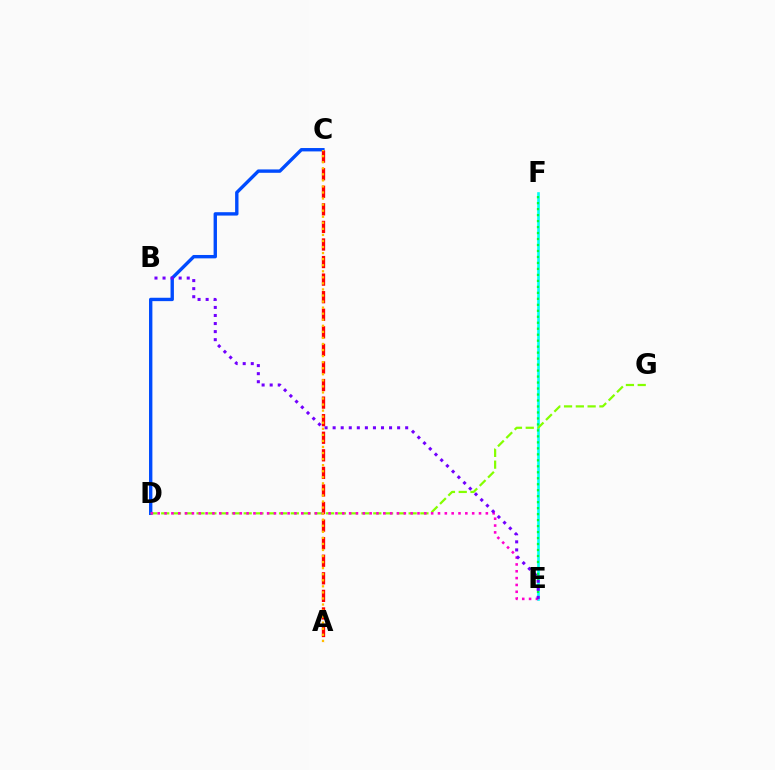{('E', 'F'): [{'color': '#00fff6', 'line_style': 'solid', 'thickness': 1.9}, {'color': '#00ff39', 'line_style': 'dotted', 'thickness': 1.62}], ('C', 'D'): [{'color': '#004bff', 'line_style': 'solid', 'thickness': 2.43}], ('A', 'C'): [{'color': '#ff0000', 'line_style': 'dashed', 'thickness': 2.39}, {'color': '#ffbd00', 'line_style': 'dotted', 'thickness': 1.65}], ('D', 'G'): [{'color': '#84ff00', 'line_style': 'dashed', 'thickness': 1.6}], ('D', 'E'): [{'color': '#ff00cf', 'line_style': 'dotted', 'thickness': 1.86}], ('B', 'E'): [{'color': '#7200ff', 'line_style': 'dotted', 'thickness': 2.19}]}